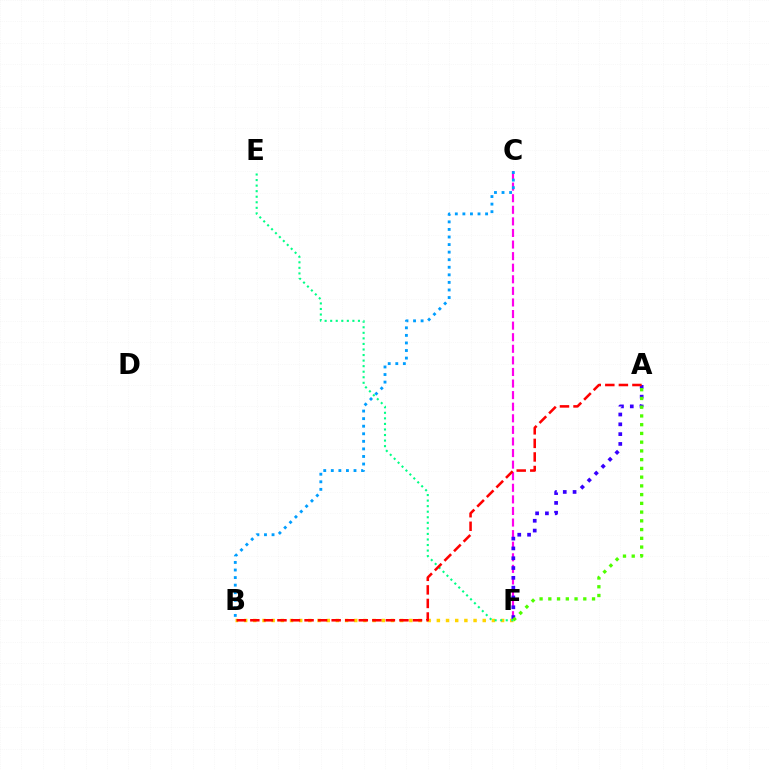{('C', 'F'): [{'color': '#ff00ed', 'line_style': 'dashed', 'thickness': 1.57}], ('B', 'C'): [{'color': '#009eff', 'line_style': 'dotted', 'thickness': 2.06}], ('B', 'F'): [{'color': '#ffd500', 'line_style': 'dotted', 'thickness': 2.49}], ('A', 'F'): [{'color': '#3700ff', 'line_style': 'dotted', 'thickness': 2.67}, {'color': '#4fff00', 'line_style': 'dotted', 'thickness': 2.38}], ('E', 'F'): [{'color': '#00ff86', 'line_style': 'dotted', 'thickness': 1.51}], ('A', 'B'): [{'color': '#ff0000', 'line_style': 'dashed', 'thickness': 1.84}]}